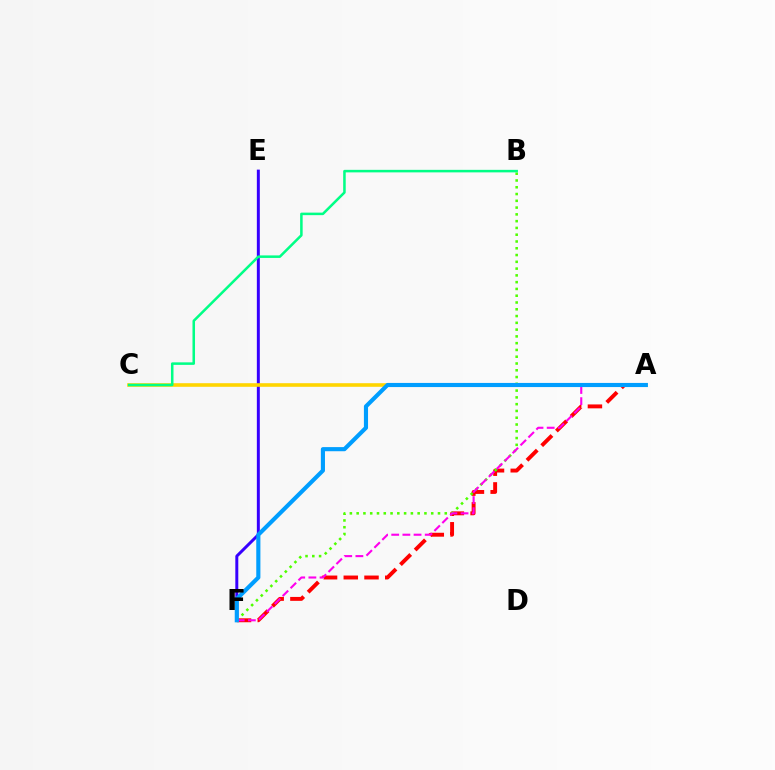{('E', 'F'): [{'color': '#3700ff', 'line_style': 'solid', 'thickness': 2.14}], ('A', 'F'): [{'color': '#ff0000', 'line_style': 'dashed', 'thickness': 2.82}, {'color': '#ff00ed', 'line_style': 'dashed', 'thickness': 1.52}, {'color': '#009eff', 'line_style': 'solid', 'thickness': 2.97}], ('B', 'F'): [{'color': '#4fff00', 'line_style': 'dotted', 'thickness': 1.84}], ('A', 'C'): [{'color': '#ffd500', 'line_style': 'solid', 'thickness': 2.59}], ('B', 'C'): [{'color': '#00ff86', 'line_style': 'solid', 'thickness': 1.82}]}